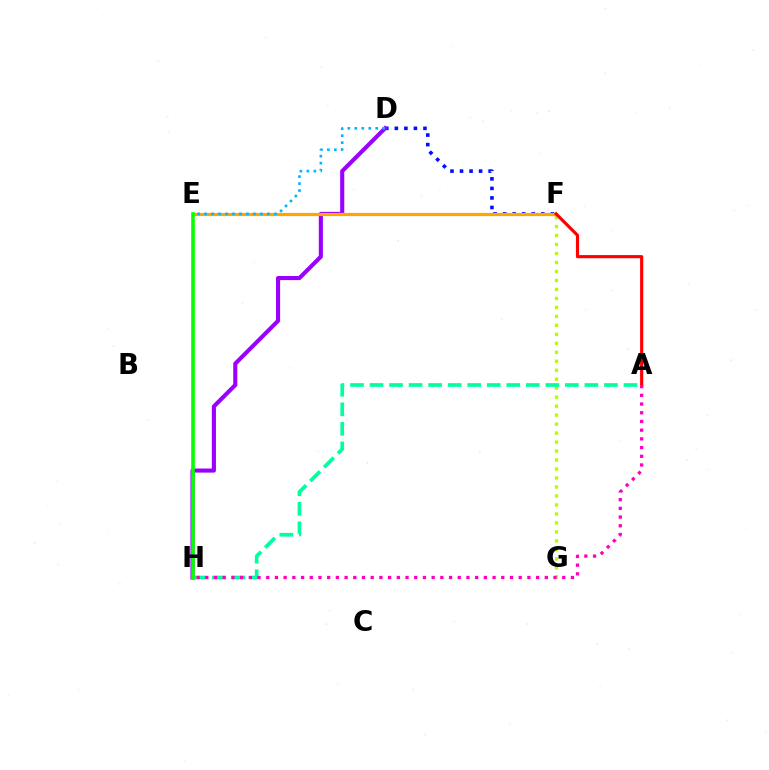{('D', 'F'): [{'color': '#0010ff', 'line_style': 'dotted', 'thickness': 2.59}], ('D', 'H'): [{'color': '#9b00ff', 'line_style': 'solid', 'thickness': 2.96}], ('F', 'G'): [{'color': '#b3ff00', 'line_style': 'dotted', 'thickness': 2.44}], ('A', 'H'): [{'color': '#00ff9d', 'line_style': 'dashed', 'thickness': 2.65}, {'color': '#ff00bd', 'line_style': 'dotted', 'thickness': 2.37}], ('E', 'F'): [{'color': '#ffa500', 'line_style': 'solid', 'thickness': 2.31}], ('A', 'F'): [{'color': '#ff0000', 'line_style': 'solid', 'thickness': 2.27}], ('D', 'E'): [{'color': '#00b5ff', 'line_style': 'dotted', 'thickness': 1.9}], ('E', 'H'): [{'color': '#08ff00', 'line_style': 'solid', 'thickness': 2.59}]}